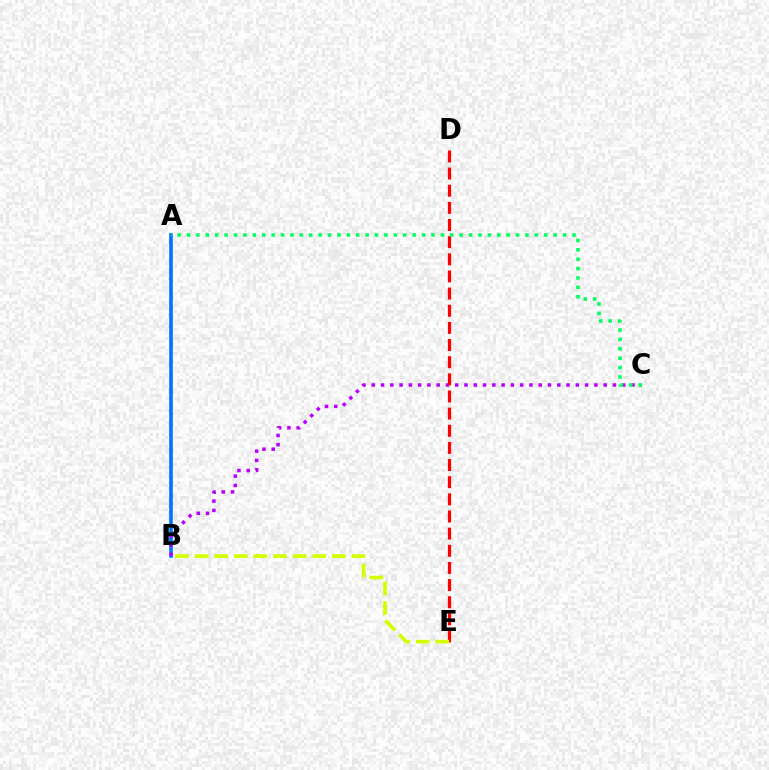{('A', 'B'): [{'color': '#0074ff', 'line_style': 'solid', 'thickness': 2.6}], ('B', 'C'): [{'color': '#b900ff', 'line_style': 'dotted', 'thickness': 2.52}], ('D', 'E'): [{'color': '#ff0000', 'line_style': 'dashed', 'thickness': 2.33}], ('A', 'C'): [{'color': '#00ff5c', 'line_style': 'dotted', 'thickness': 2.55}], ('B', 'E'): [{'color': '#d1ff00', 'line_style': 'dashed', 'thickness': 2.66}]}